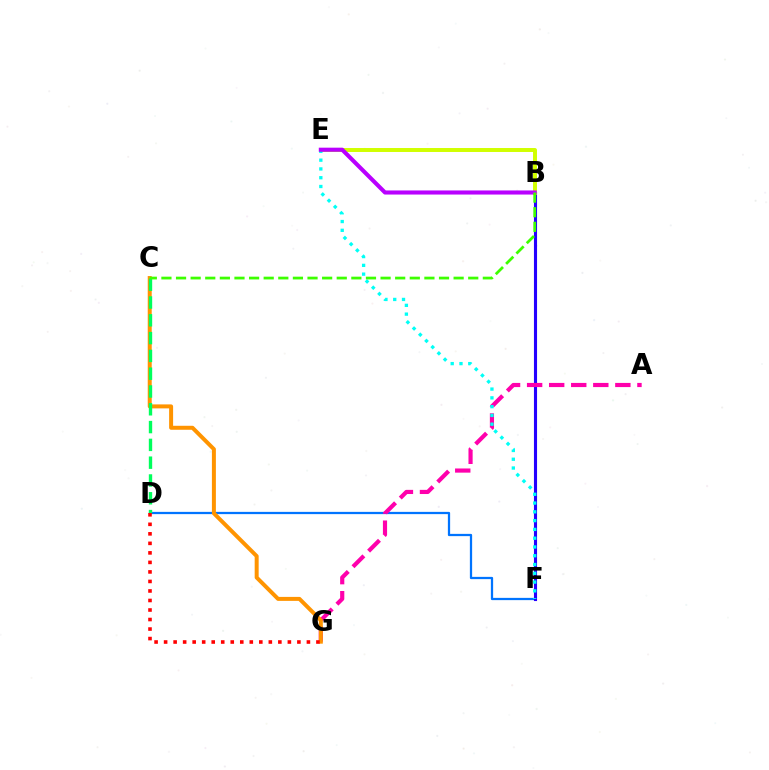{('D', 'F'): [{'color': '#0074ff', 'line_style': 'solid', 'thickness': 1.63}], ('B', 'F'): [{'color': '#2500ff', 'line_style': 'solid', 'thickness': 2.24}], ('A', 'G'): [{'color': '#ff00ac', 'line_style': 'dashed', 'thickness': 3.0}], ('C', 'G'): [{'color': '#ff9400', 'line_style': 'solid', 'thickness': 2.87}], ('B', 'E'): [{'color': '#d1ff00', 'line_style': 'solid', 'thickness': 2.85}, {'color': '#b900ff', 'line_style': 'solid', 'thickness': 2.95}], ('E', 'F'): [{'color': '#00fff6', 'line_style': 'dotted', 'thickness': 2.39}], ('C', 'D'): [{'color': '#00ff5c', 'line_style': 'dashed', 'thickness': 2.42}], ('D', 'G'): [{'color': '#ff0000', 'line_style': 'dotted', 'thickness': 2.59}], ('B', 'C'): [{'color': '#3dff00', 'line_style': 'dashed', 'thickness': 1.98}]}